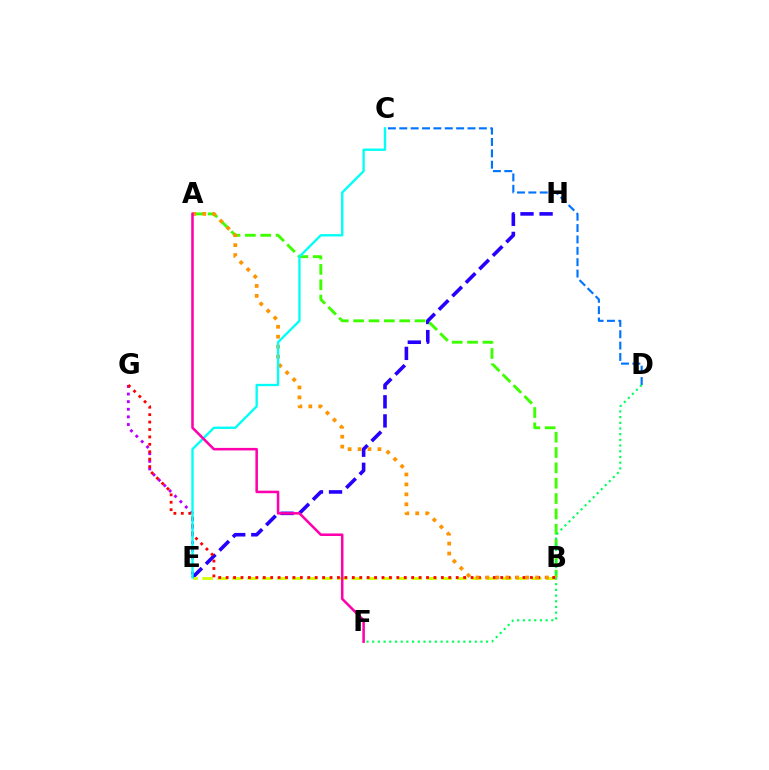{('C', 'D'): [{'color': '#0074ff', 'line_style': 'dashed', 'thickness': 1.54}], ('E', 'H'): [{'color': '#2500ff', 'line_style': 'dashed', 'thickness': 2.59}], ('A', 'B'): [{'color': '#3dff00', 'line_style': 'dashed', 'thickness': 2.08}, {'color': '#ff9400', 'line_style': 'dotted', 'thickness': 2.7}], ('B', 'E'): [{'color': '#d1ff00', 'line_style': 'dashed', 'thickness': 2.03}], ('E', 'G'): [{'color': '#b900ff', 'line_style': 'dotted', 'thickness': 2.07}], ('B', 'G'): [{'color': '#ff0000', 'line_style': 'dotted', 'thickness': 2.02}], ('C', 'E'): [{'color': '#00fff6', 'line_style': 'solid', 'thickness': 1.69}], ('A', 'F'): [{'color': '#ff00ac', 'line_style': 'solid', 'thickness': 1.83}], ('D', 'F'): [{'color': '#00ff5c', 'line_style': 'dotted', 'thickness': 1.55}]}